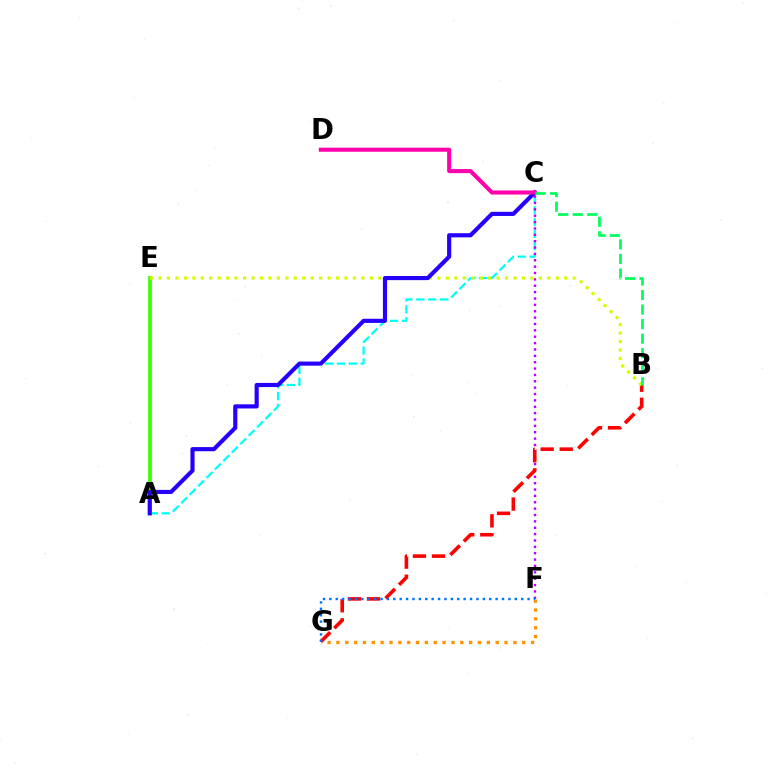{('A', 'E'): [{'color': '#3dff00', 'line_style': 'solid', 'thickness': 2.71}], ('A', 'C'): [{'color': '#00fff6', 'line_style': 'dashed', 'thickness': 1.62}, {'color': '#2500ff', 'line_style': 'solid', 'thickness': 2.98}], ('C', 'F'): [{'color': '#b900ff', 'line_style': 'dotted', 'thickness': 1.73}], ('B', 'G'): [{'color': '#ff0000', 'line_style': 'dashed', 'thickness': 2.59}], ('F', 'G'): [{'color': '#ff9400', 'line_style': 'dotted', 'thickness': 2.4}, {'color': '#0074ff', 'line_style': 'dotted', 'thickness': 1.74}], ('B', 'E'): [{'color': '#d1ff00', 'line_style': 'dotted', 'thickness': 2.3}], ('C', 'D'): [{'color': '#ff00ac', 'line_style': 'solid', 'thickness': 2.92}], ('B', 'C'): [{'color': '#00ff5c', 'line_style': 'dashed', 'thickness': 1.97}]}